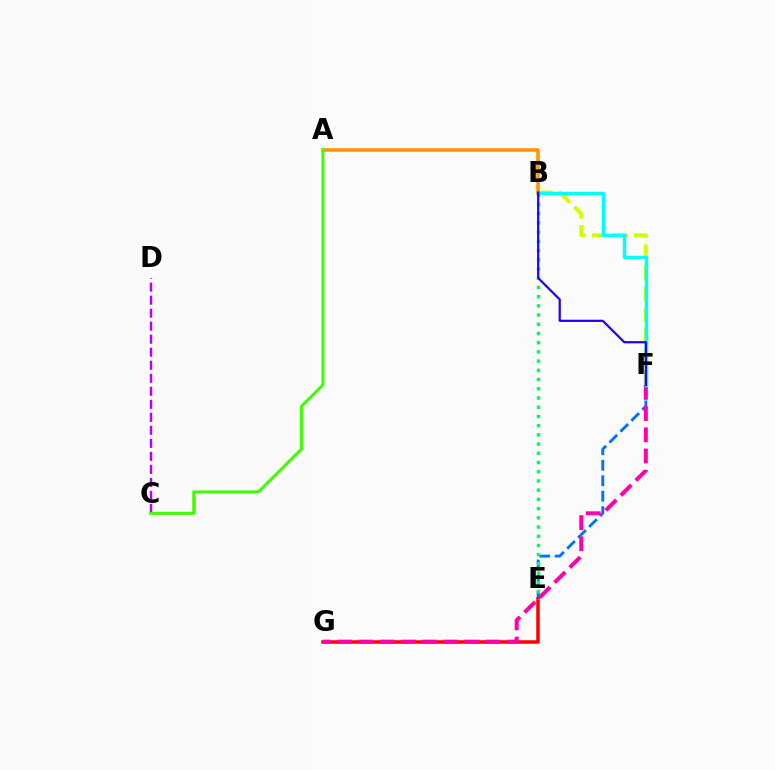{('E', 'F'): [{'color': '#0074ff', 'line_style': 'dashed', 'thickness': 2.1}], ('E', 'G'): [{'color': '#ff0000', 'line_style': 'solid', 'thickness': 2.53}], ('B', 'E'): [{'color': '#00ff5c', 'line_style': 'dotted', 'thickness': 2.5}], ('F', 'G'): [{'color': '#ff00ac', 'line_style': 'dashed', 'thickness': 2.88}], ('B', 'F'): [{'color': '#d1ff00', 'line_style': 'dashed', 'thickness': 2.85}, {'color': '#00fff6', 'line_style': 'solid', 'thickness': 2.51}, {'color': '#2500ff', 'line_style': 'solid', 'thickness': 1.61}], ('C', 'D'): [{'color': '#b900ff', 'line_style': 'dashed', 'thickness': 1.77}], ('A', 'B'): [{'color': '#ff9400', 'line_style': 'solid', 'thickness': 2.53}], ('A', 'C'): [{'color': '#3dff00', 'line_style': 'solid', 'thickness': 2.18}]}